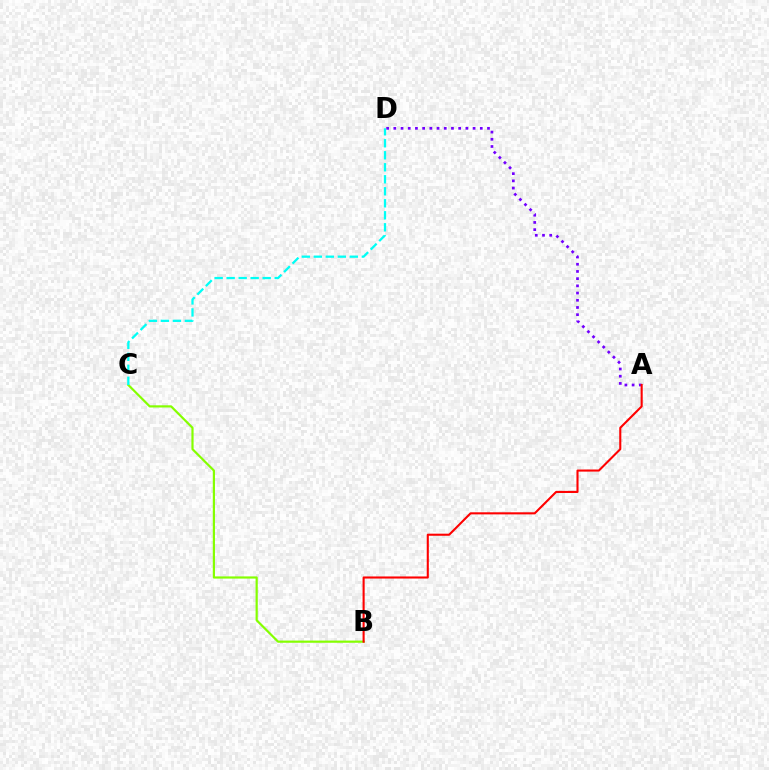{('A', 'D'): [{'color': '#7200ff', 'line_style': 'dotted', 'thickness': 1.96}], ('B', 'C'): [{'color': '#84ff00', 'line_style': 'solid', 'thickness': 1.58}], ('C', 'D'): [{'color': '#00fff6', 'line_style': 'dashed', 'thickness': 1.63}], ('A', 'B'): [{'color': '#ff0000', 'line_style': 'solid', 'thickness': 1.51}]}